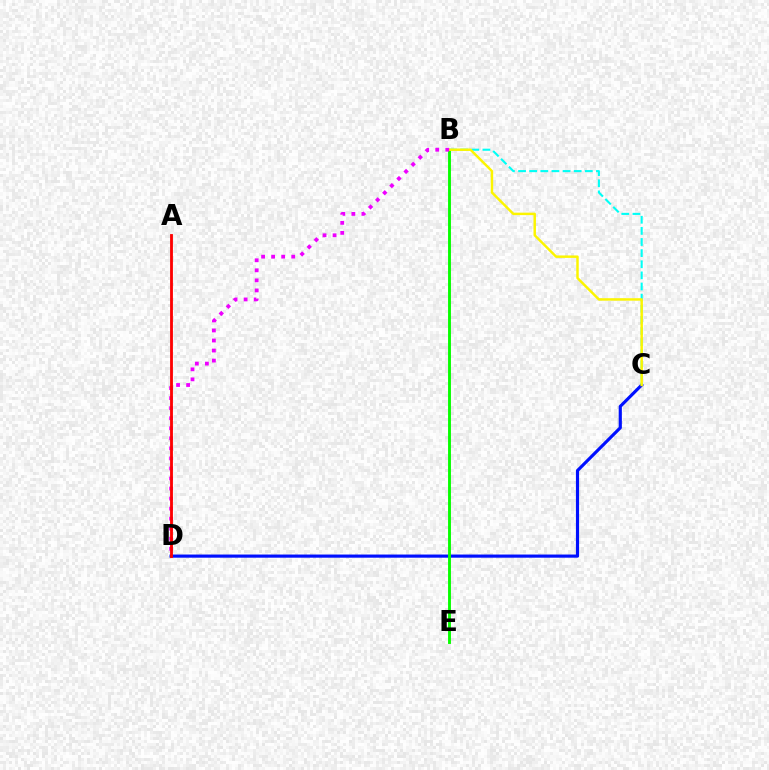{('C', 'D'): [{'color': '#0010ff', 'line_style': 'solid', 'thickness': 2.27}], ('B', 'C'): [{'color': '#00fff6', 'line_style': 'dashed', 'thickness': 1.51}, {'color': '#fcf500', 'line_style': 'solid', 'thickness': 1.78}], ('B', 'E'): [{'color': '#08ff00', 'line_style': 'solid', 'thickness': 2.08}], ('B', 'D'): [{'color': '#ee00ff', 'line_style': 'dotted', 'thickness': 2.73}], ('A', 'D'): [{'color': '#ff0000', 'line_style': 'solid', 'thickness': 2.03}]}